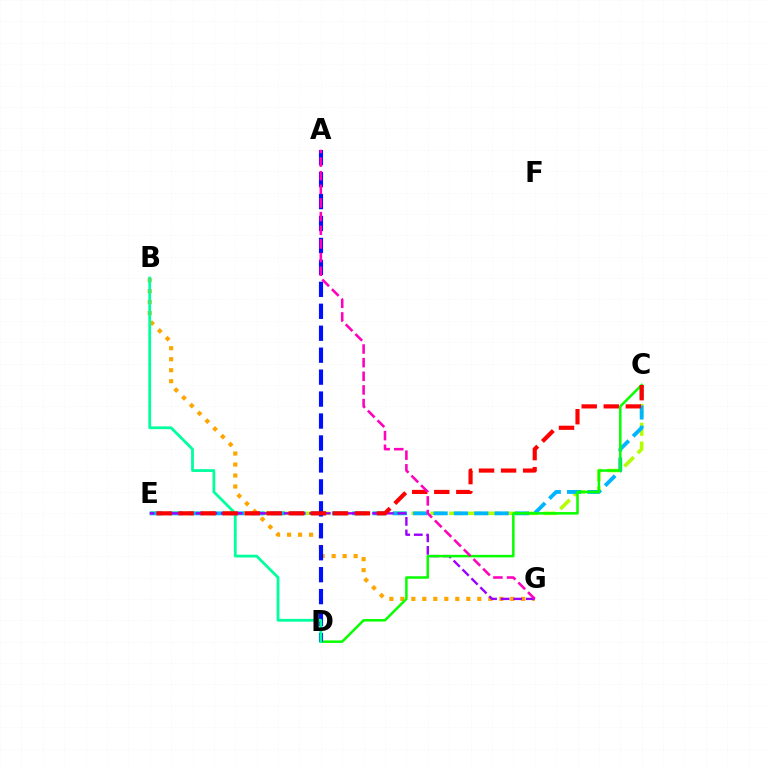{('C', 'E'): [{'color': '#b3ff00', 'line_style': 'dashed', 'thickness': 2.56}, {'color': '#00b5ff', 'line_style': 'dashed', 'thickness': 2.76}, {'color': '#ff0000', 'line_style': 'dashed', 'thickness': 3.0}], ('B', 'G'): [{'color': '#ffa500', 'line_style': 'dotted', 'thickness': 2.99}], ('E', 'G'): [{'color': '#9b00ff', 'line_style': 'dashed', 'thickness': 1.71}], ('C', 'D'): [{'color': '#08ff00', 'line_style': 'solid', 'thickness': 1.8}], ('A', 'D'): [{'color': '#0010ff', 'line_style': 'dashed', 'thickness': 2.98}], ('B', 'D'): [{'color': '#00ff9d', 'line_style': 'solid', 'thickness': 2.01}], ('A', 'G'): [{'color': '#ff00bd', 'line_style': 'dashed', 'thickness': 1.85}]}